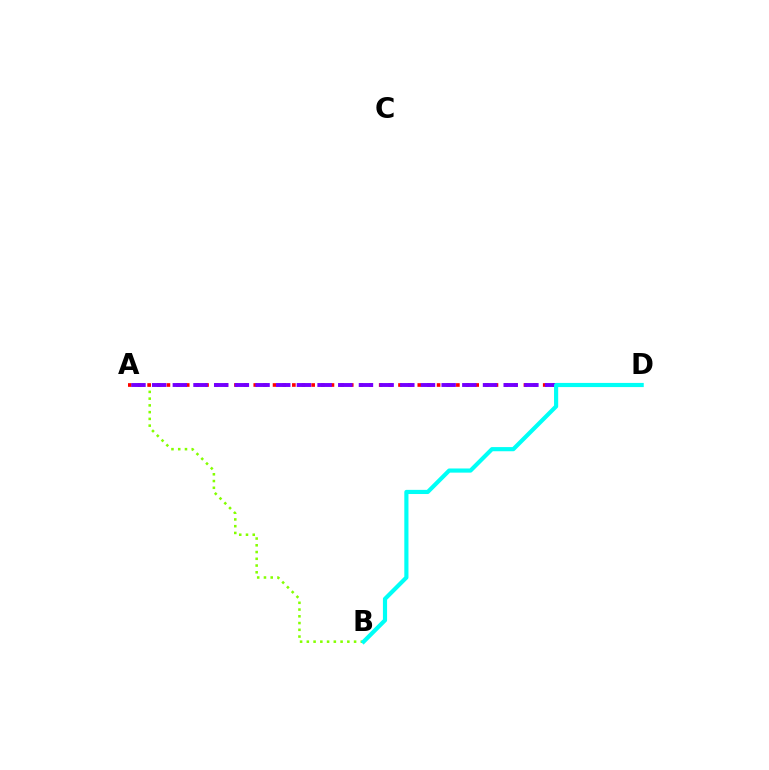{('A', 'B'): [{'color': '#84ff00', 'line_style': 'dotted', 'thickness': 1.83}], ('A', 'D'): [{'color': '#ff0000', 'line_style': 'dotted', 'thickness': 2.62}, {'color': '#7200ff', 'line_style': 'dashed', 'thickness': 2.81}], ('B', 'D'): [{'color': '#00fff6', 'line_style': 'solid', 'thickness': 2.99}]}